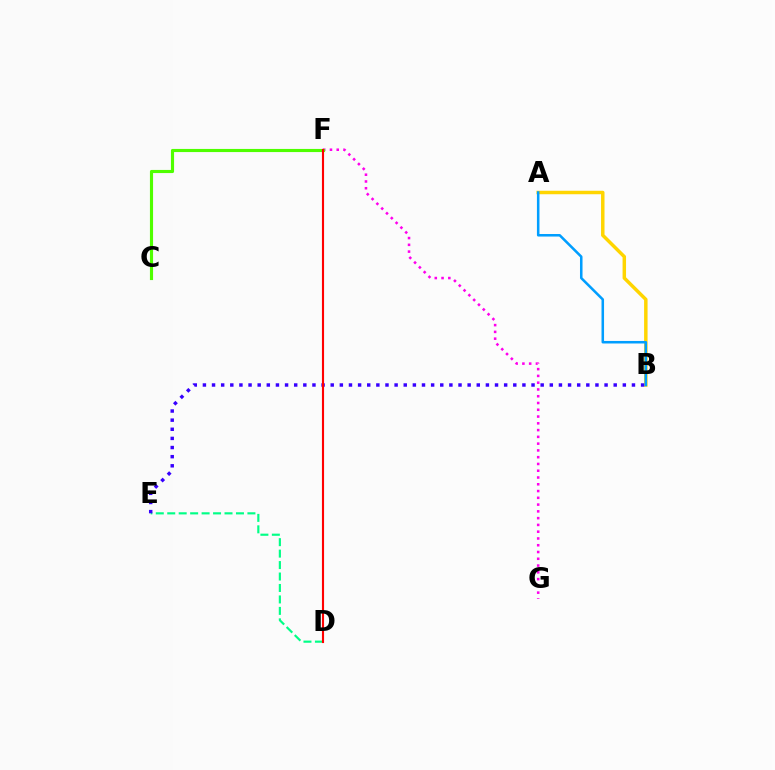{('F', 'G'): [{'color': '#ff00ed', 'line_style': 'dotted', 'thickness': 1.84}], ('D', 'E'): [{'color': '#00ff86', 'line_style': 'dashed', 'thickness': 1.56}], ('A', 'B'): [{'color': '#ffd500', 'line_style': 'solid', 'thickness': 2.5}, {'color': '#009eff', 'line_style': 'solid', 'thickness': 1.83}], ('C', 'F'): [{'color': '#4fff00', 'line_style': 'solid', 'thickness': 2.26}], ('B', 'E'): [{'color': '#3700ff', 'line_style': 'dotted', 'thickness': 2.48}], ('D', 'F'): [{'color': '#ff0000', 'line_style': 'solid', 'thickness': 1.53}]}